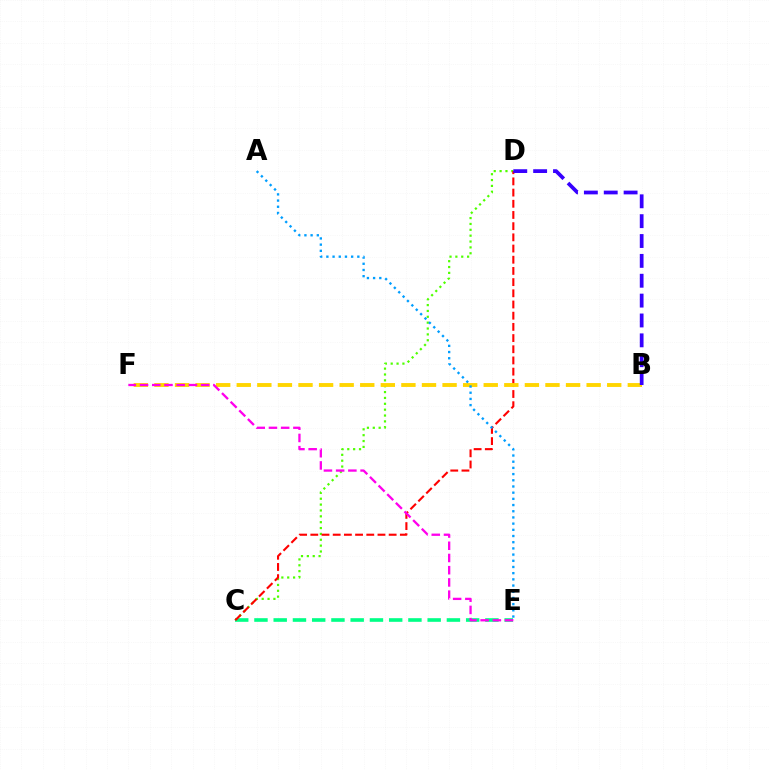{('C', 'D'): [{'color': '#4fff00', 'line_style': 'dotted', 'thickness': 1.59}, {'color': '#ff0000', 'line_style': 'dashed', 'thickness': 1.52}], ('C', 'E'): [{'color': '#00ff86', 'line_style': 'dashed', 'thickness': 2.61}], ('B', 'F'): [{'color': '#ffd500', 'line_style': 'dashed', 'thickness': 2.8}], ('B', 'D'): [{'color': '#3700ff', 'line_style': 'dashed', 'thickness': 2.7}], ('E', 'F'): [{'color': '#ff00ed', 'line_style': 'dashed', 'thickness': 1.66}], ('A', 'E'): [{'color': '#009eff', 'line_style': 'dotted', 'thickness': 1.68}]}